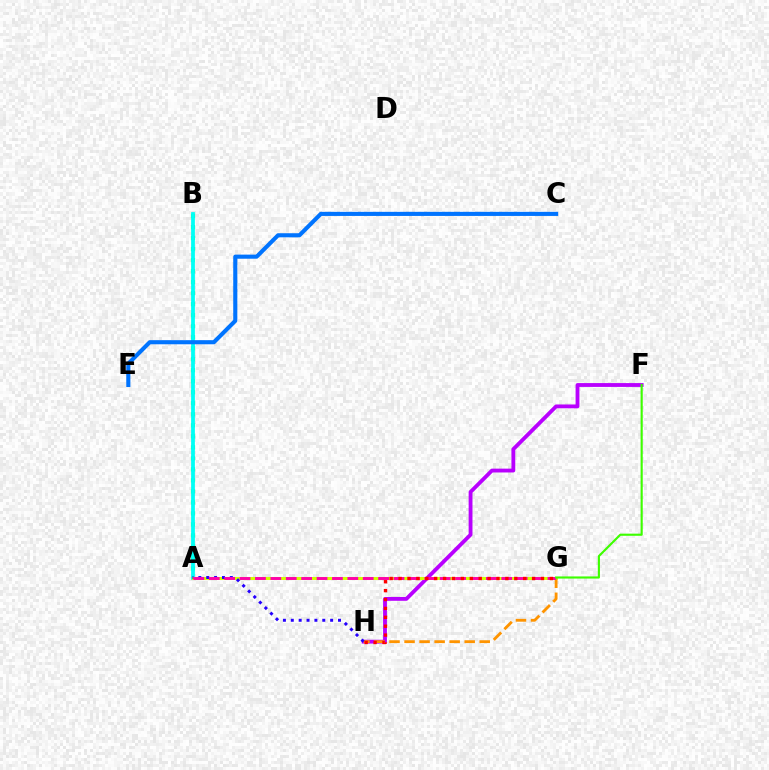{('A', 'B'): [{'color': '#00ff5c', 'line_style': 'dotted', 'thickness': 2.99}, {'color': '#00fff6', 'line_style': 'solid', 'thickness': 2.71}], ('F', 'H'): [{'color': '#b900ff', 'line_style': 'solid', 'thickness': 2.76}], ('C', 'E'): [{'color': '#0074ff', 'line_style': 'solid', 'thickness': 2.95}], ('G', 'H'): [{'color': '#ff9400', 'line_style': 'dashed', 'thickness': 2.04}, {'color': '#ff0000', 'line_style': 'dotted', 'thickness': 2.42}], ('A', 'G'): [{'color': '#d1ff00', 'line_style': 'solid', 'thickness': 2.18}, {'color': '#ff00ac', 'line_style': 'dashed', 'thickness': 2.09}], ('A', 'H'): [{'color': '#2500ff', 'line_style': 'dotted', 'thickness': 2.14}], ('F', 'G'): [{'color': '#3dff00', 'line_style': 'solid', 'thickness': 1.54}]}